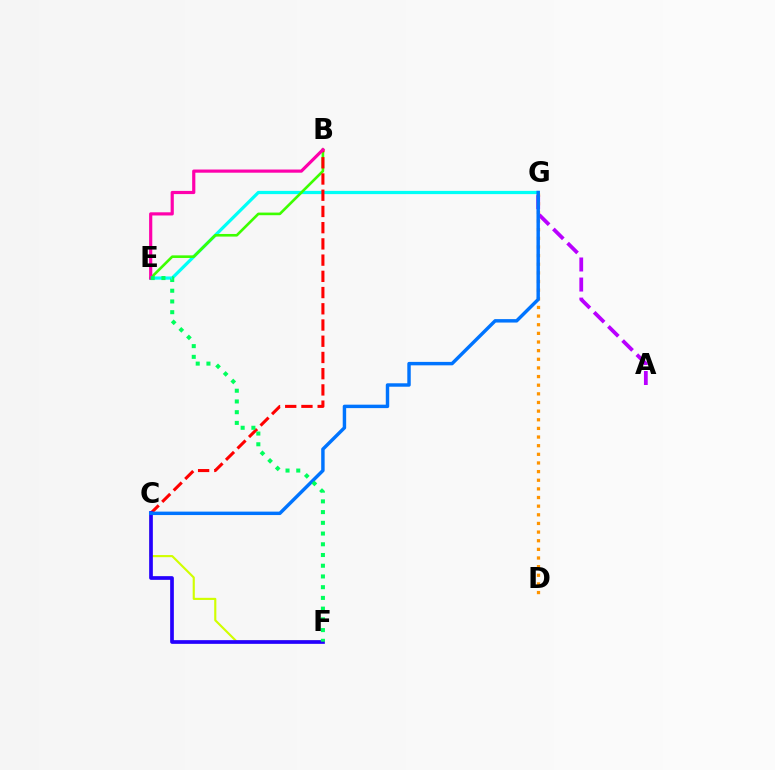{('C', 'F'): [{'color': '#d1ff00', 'line_style': 'solid', 'thickness': 1.54}, {'color': '#2500ff', 'line_style': 'solid', 'thickness': 2.66}], ('A', 'G'): [{'color': '#b900ff', 'line_style': 'dashed', 'thickness': 2.72}], ('E', 'G'): [{'color': '#00fff6', 'line_style': 'solid', 'thickness': 2.32}], ('B', 'E'): [{'color': '#3dff00', 'line_style': 'solid', 'thickness': 1.89}, {'color': '#ff00ac', 'line_style': 'solid', 'thickness': 2.29}], ('D', 'G'): [{'color': '#ff9400', 'line_style': 'dotted', 'thickness': 2.35}], ('B', 'C'): [{'color': '#ff0000', 'line_style': 'dashed', 'thickness': 2.2}], ('C', 'G'): [{'color': '#0074ff', 'line_style': 'solid', 'thickness': 2.48}], ('E', 'F'): [{'color': '#00ff5c', 'line_style': 'dotted', 'thickness': 2.91}]}